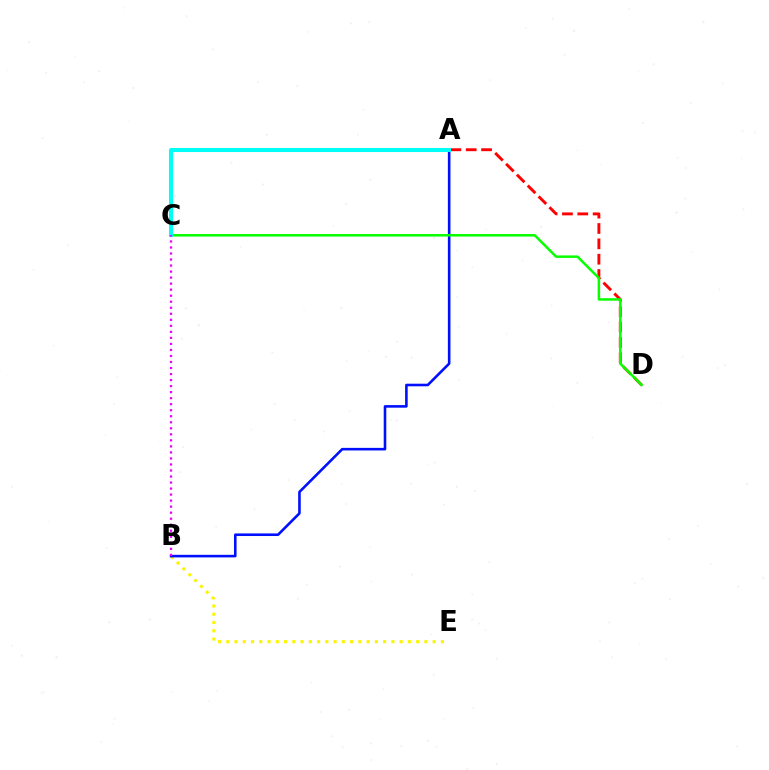{('B', 'E'): [{'color': '#fcf500', 'line_style': 'dotted', 'thickness': 2.24}], ('A', 'D'): [{'color': '#ff0000', 'line_style': 'dashed', 'thickness': 2.09}], ('A', 'B'): [{'color': '#0010ff', 'line_style': 'solid', 'thickness': 1.87}], ('C', 'D'): [{'color': '#08ff00', 'line_style': 'solid', 'thickness': 1.8}], ('A', 'C'): [{'color': '#00fff6', 'line_style': 'solid', 'thickness': 2.92}], ('B', 'C'): [{'color': '#ee00ff', 'line_style': 'dotted', 'thickness': 1.64}]}